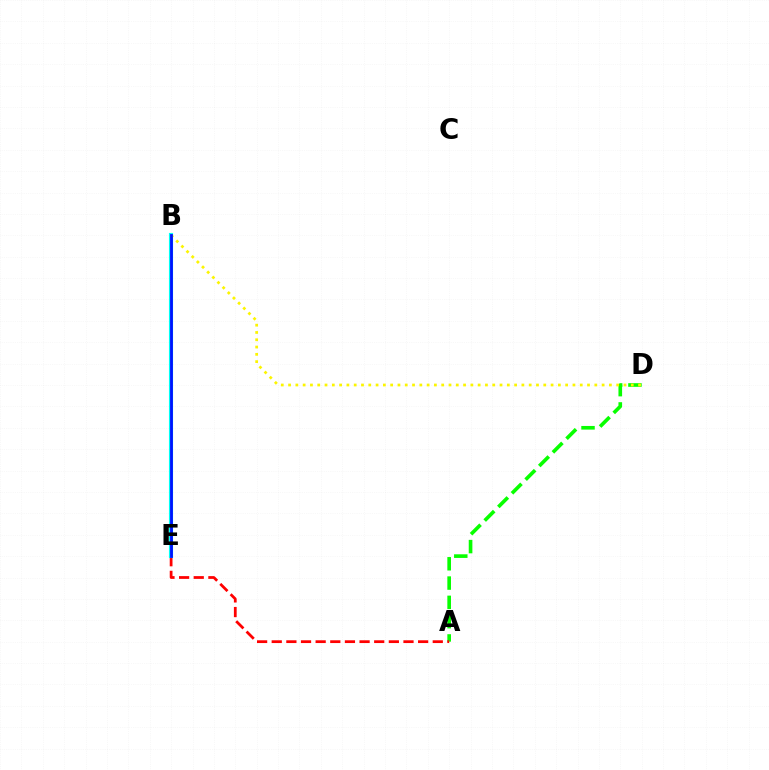{('A', 'D'): [{'color': '#08ff00', 'line_style': 'dashed', 'thickness': 2.62}], ('A', 'E'): [{'color': '#ff0000', 'line_style': 'dashed', 'thickness': 1.99}], ('B', 'E'): [{'color': '#ee00ff', 'line_style': 'dotted', 'thickness': 1.95}, {'color': '#00fff6', 'line_style': 'solid', 'thickness': 2.98}, {'color': '#0010ff', 'line_style': 'solid', 'thickness': 2.02}], ('B', 'D'): [{'color': '#fcf500', 'line_style': 'dotted', 'thickness': 1.98}]}